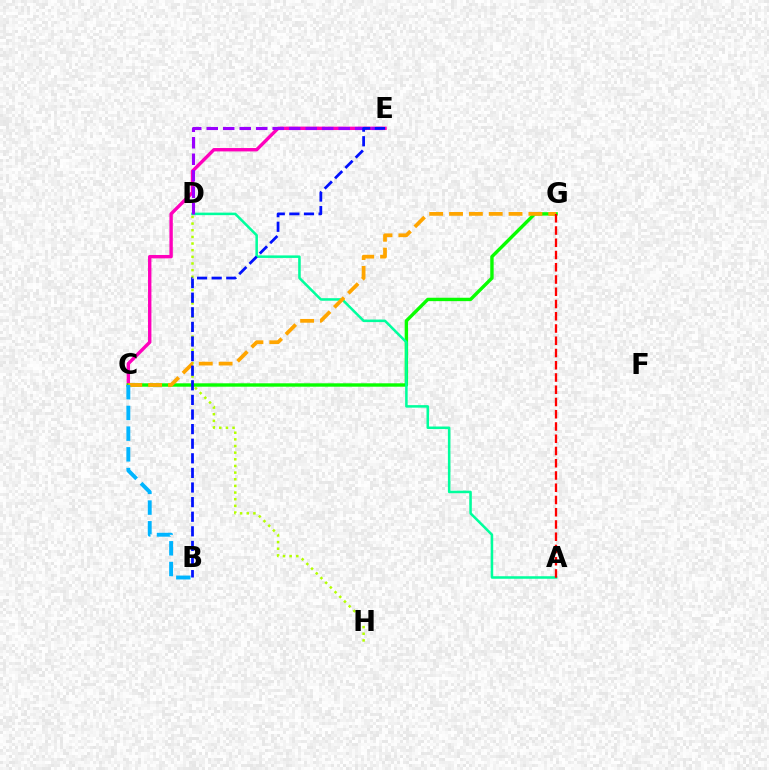{('C', 'E'): [{'color': '#ff00bd', 'line_style': 'solid', 'thickness': 2.44}], ('C', 'G'): [{'color': '#08ff00', 'line_style': 'solid', 'thickness': 2.45}, {'color': '#ffa500', 'line_style': 'dashed', 'thickness': 2.7}], ('A', 'D'): [{'color': '#00ff9d', 'line_style': 'solid', 'thickness': 1.82}], ('D', 'E'): [{'color': '#9b00ff', 'line_style': 'dashed', 'thickness': 2.24}], ('D', 'H'): [{'color': '#b3ff00', 'line_style': 'dotted', 'thickness': 1.81}], ('B', 'E'): [{'color': '#0010ff', 'line_style': 'dashed', 'thickness': 1.98}], ('A', 'G'): [{'color': '#ff0000', 'line_style': 'dashed', 'thickness': 1.66}], ('B', 'C'): [{'color': '#00b5ff', 'line_style': 'dashed', 'thickness': 2.81}]}